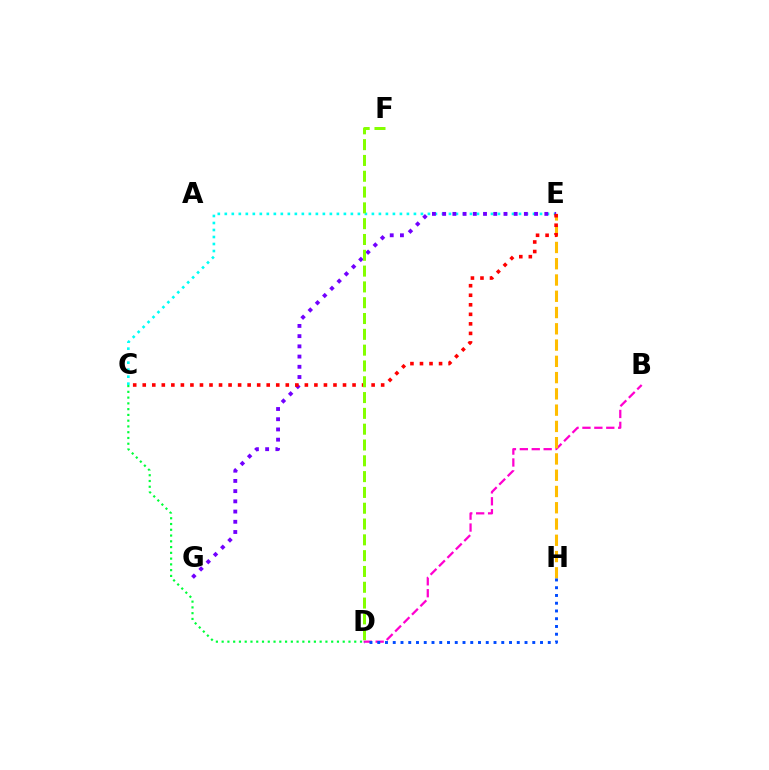{('B', 'D'): [{'color': '#ff00cf', 'line_style': 'dashed', 'thickness': 1.62}], ('C', 'E'): [{'color': '#00fff6', 'line_style': 'dotted', 'thickness': 1.9}, {'color': '#ff0000', 'line_style': 'dotted', 'thickness': 2.59}], ('E', 'H'): [{'color': '#ffbd00', 'line_style': 'dashed', 'thickness': 2.21}], ('C', 'D'): [{'color': '#00ff39', 'line_style': 'dotted', 'thickness': 1.57}], ('E', 'G'): [{'color': '#7200ff', 'line_style': 'dotted', 'thickness': 2.78}], ('D', 'H'): [{'color': '#004bff', 'line_style': 'dotted', 'thickness': 2.11}], ('D', 'F'): [{'color': '#84ff00', 'line_style': 'dashed', 'thickness': 2.15}]}